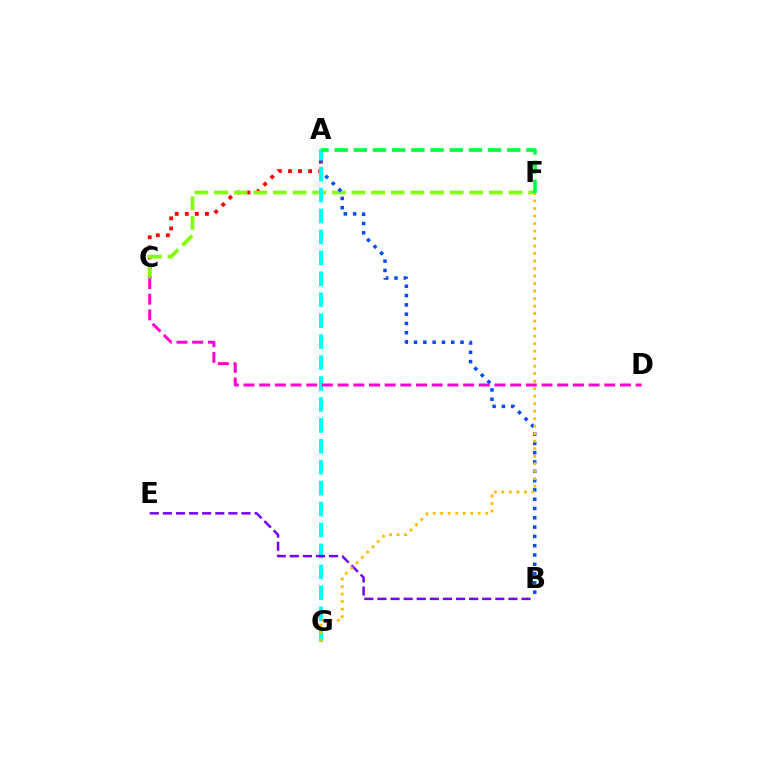{('A', 'C'): [{'color': '#ff0000', 'line_style': 'dotted', 'thickness': 2.74}], ('C', 'F'): [{'color': '#84ff00', 'line_style': 'dashed', 'thickness': 2.67}], ('A', 'B'): [{'color': '#004bff', 'line_style': 'dotted', 'thickness': 2.53}], ('A', 'G'): [{'color': '#00fff6', 'line_style': 'dashed', 'thickness': 2.84}], ('B', 'E'): [{'color': '#7200ff', 'line_style': 'dashed', 'thickness': 1.78}], ('C', 'D'): [{'color': '#ff00cf', 'line_style': 'dashed', 'thickness': 2.13}], ('F', 'G'): [{'color': '#ffbd00', 'line_style': 'dotted', 'thickness': 2.04}], ('A', 'F'): [{'color': '#00ff39', 'line_style': 'dashed', 'thickness': 2.61}]}